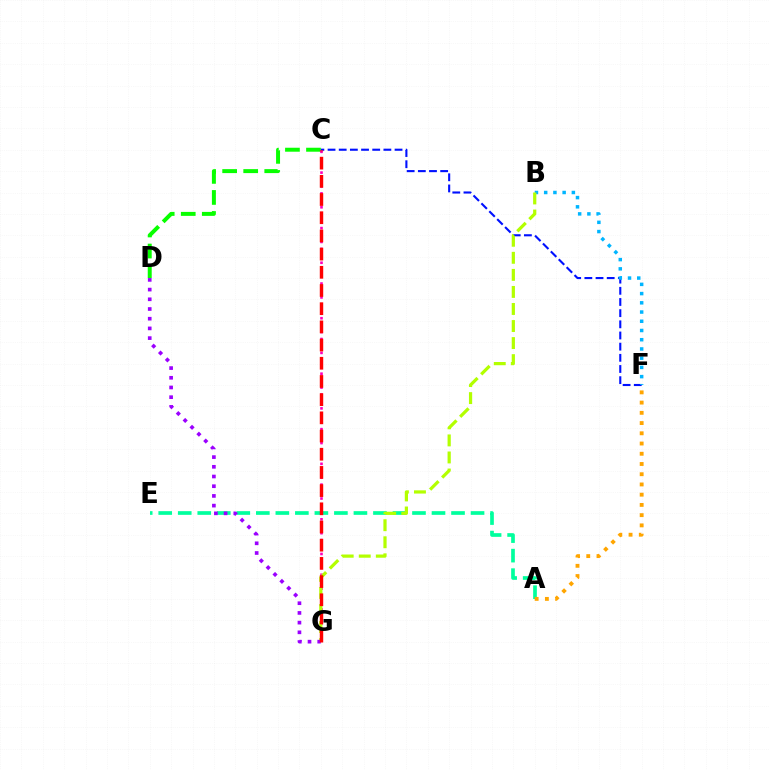{('A', 'E'): [{'color': '#00ff9d', 'line_style': 'dashed', 'thickness': 2.65}], ('C', 'D'): [{'color': '#08ff00', 'line_style': 'dashed', 'thickness': 2.86}], ('C', 'F'): [{'color': '#0010ff', 'line_style': 'dashed', 'thickness': 1.52}], ('A', 'F'): [{'color': '#ffa500', 'line_style': 'dotted', 'thickness': 2.78}], ('B', 'F'): [{'color': '#00b5ff', 'line_style': 'dotted', 'thickness': 2.51}], ('C', 'G'): [{'color': '#ff00bd', 'line_style': 'dotted', 'thickness': 1.88}, {'color': '#ff0000', 'line_style': 'dashed', 'thickness': 2.47}], ('B', 'G'): [{'color': '#b3ff00', 'line_style': 'dashed', 'thickness': 2.32}], ('D', 'G'): [{'color': '#9b00ff', 'line_style': 'dotted', 'thickness': 2.64}]}